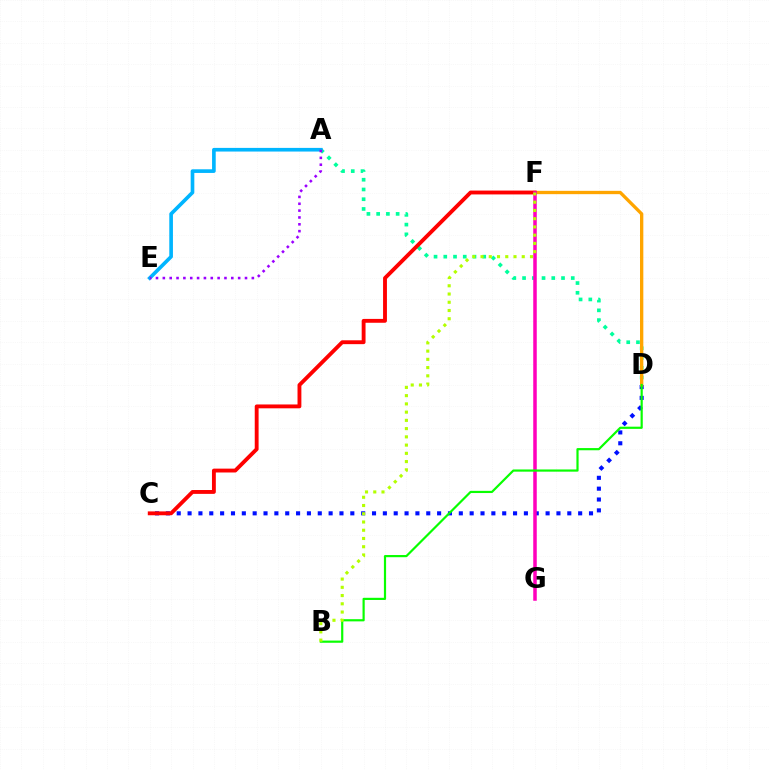{('A', 'D'): [{'color': '#00ff9d', 'line_style': 'dotted', 'thickness': 2.65}], ('C', 'D'): [{'color': '#0010ff', 'line_style': 'dotted', 'thickness': 2.95}], ('D', 'F'): [{'color': '#ffa500', 'line_style': 'solid', 'thickness': 2.39}], ('A', 'E'): [{'color': '#00b5ff', 'line_style': 'solid', 'thickness': 2.63}, {'color': '#9b00ff', 'line_style': 'dotted', 'thickness': 1.86}], ('C', 'F'): [{'color': '#ff0000', 'line_style': 'solid', 'thickness': 2.78}], ('F', 'G'): [{'color': '#ff00bd', 'line_style': 'solid', 'thickness': 2.53}], ('B', 'D'): [{'color': '#08ff00', 'line_style': 'solid', 'thickness': 1.57}], ('B', 'F'): [{'color': '#b3ff00', 'line_style': 'dotted', 'thickness': 2.24}]}